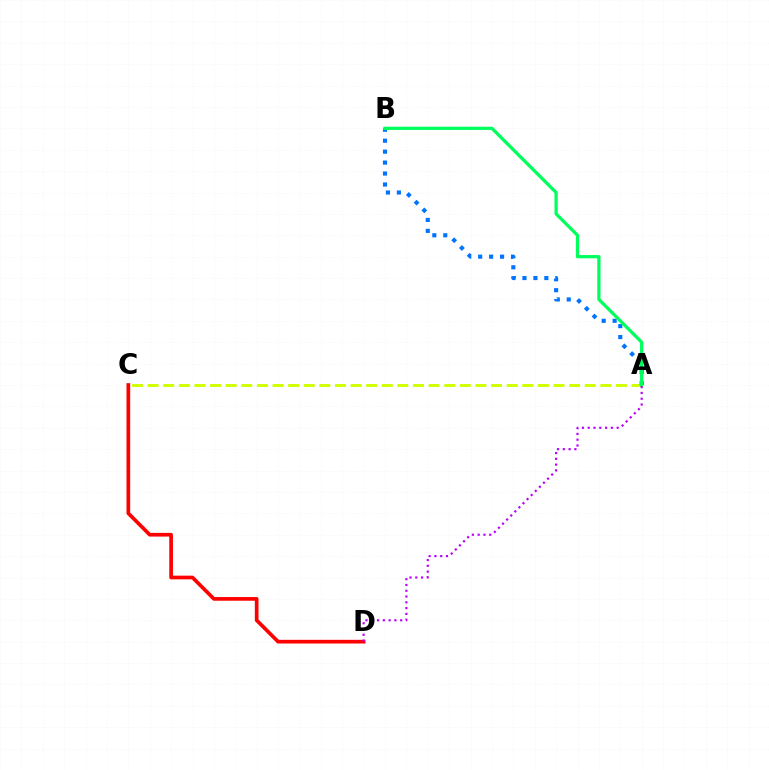{('A', 'C'): [{'color': '#d1ff00', 'line_style': 'dashed', 'thickness': 2.12}], ('A', 'B'): [{'color': '#0074ff', 'line_style': 'dotted', 'thickness': 2.97}, {'color': '#00ff5c', 'line_style': 'solid', 'thickness': 2.34}], ('C', 'D'): [{'color': '#ff0000', 'line_style': 'solid', 'thickness': 2.65}], ('A', 'D'): [{'color': '#b900ff', 'line_style': 'dotted', 'thickness': 1.57}]}